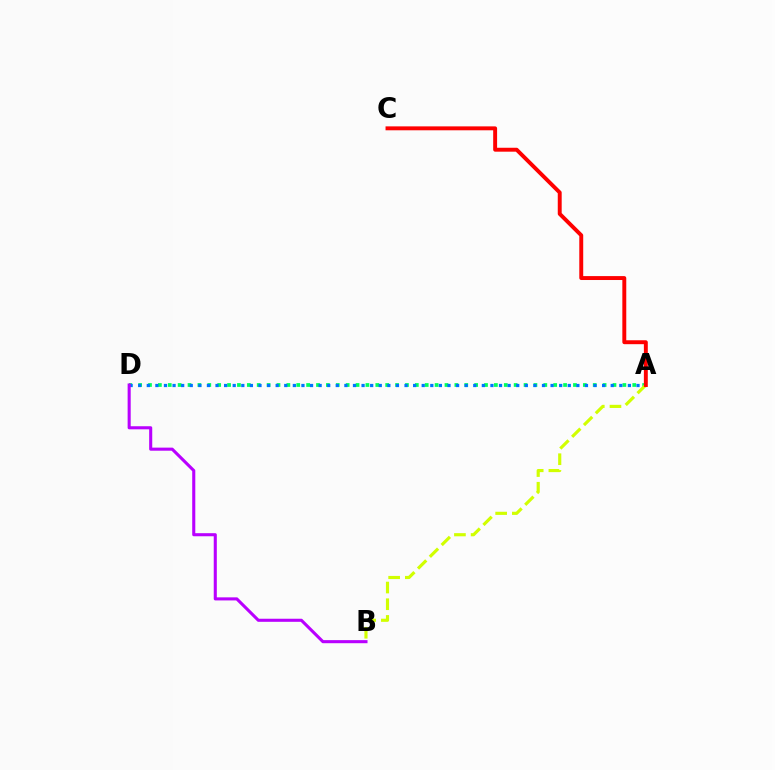{('A', 'D'): [{'color': '#00ff5c', 'line_style': 'dotted', 'thickness': 2.69}, {'color': '#0074ff', 'line_style': 'dotted', 'thickness': 2.33}], ('A', 'B'): [{'color': '#d1ff00', 'line_style': 'dashed', 'thickness': 2.27}], ('A', 'C'): [{'color': '#ff0000', 'line_style': 'solid', 'thickness': 2.82}], ('B', 'D'): [{'color': '#b900ff', 'line_style': 'solid', 'thickness': 2.22}]}